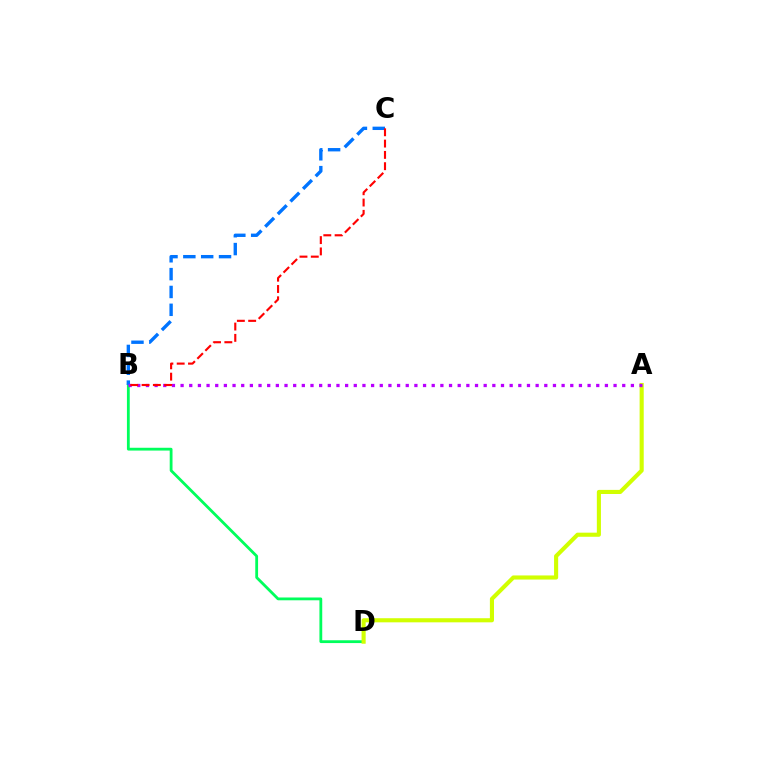{('B', 'D'): [{'color': '#00ff5c', 'line_style': 'solid', 'thickness': 2.02}], ('B', 'C'): [{'color': '#0074ff', 'line_style': 'dashed', 'thickness': 2.42}, {'color': '#ff0000', 'line_style': 'dashed', 'thickness': 1.54}], ('A', 'D'): [{'color': '#d1ff00', 'line_style': 'solid', 'thickness': 2.96}], ('A', 'B'): [{'color': '#b900ff', 'line_style': 'dotted', 'thickness': 2.35}]}